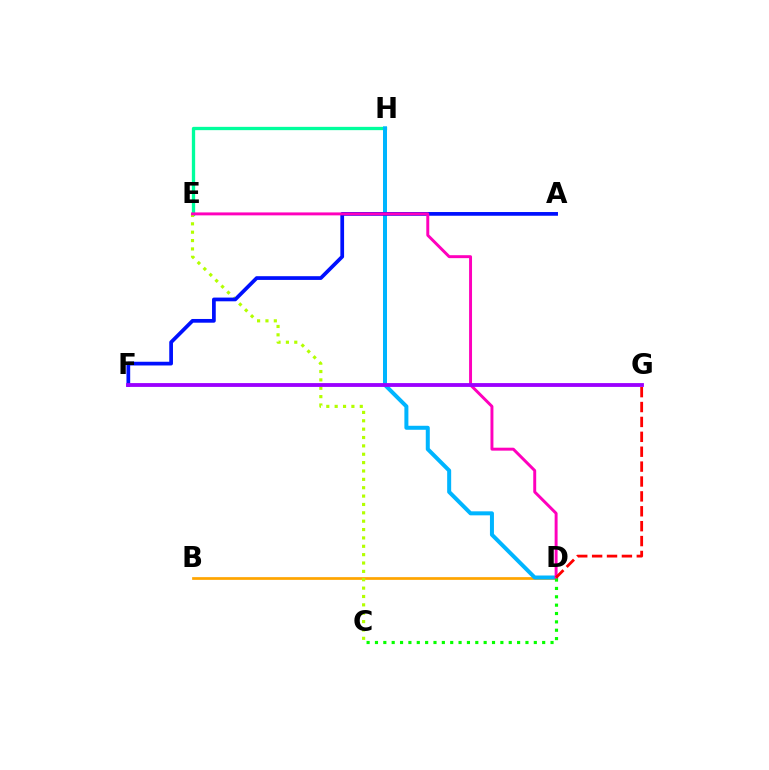{('B', 'D'): [{'color': '#ffa500', 'line_style': 'solid', 'thickness': 1.96}], ('E', 'H'): [{'color': '#00ff9d', 'line_style': 'solid', 'thickness': 2.38}], ('C', 'E'): [{'color': '#b3ff00', 'line_style': 'dotted', 'thickness': 2.27}], ('D', 'H'): [{'color': '#00b5ff', 'line_style': 'solid', 'thickness': 2.88}], ('A', 'F'): [{'color': '#0010ff', 'line_style': 'solid', 'thickness': 2.68}], ('D', 'E'): [{'color': '#ff00bd', 'line_style': 'solid', 'thickness': 2.12}], ('C', 'D'): [{'color': '#08ff00', 'line_style': 'dotted', 'thickness': 2.27}], ('D', 'G'): [{'color': '#ff0000', 'line_style': 'dashed', 'thickness': 2.02}], ('F', 'G'): [{'color': '#9b00ff', 'line_style': 'solid', 'thickness': 2.75}]}